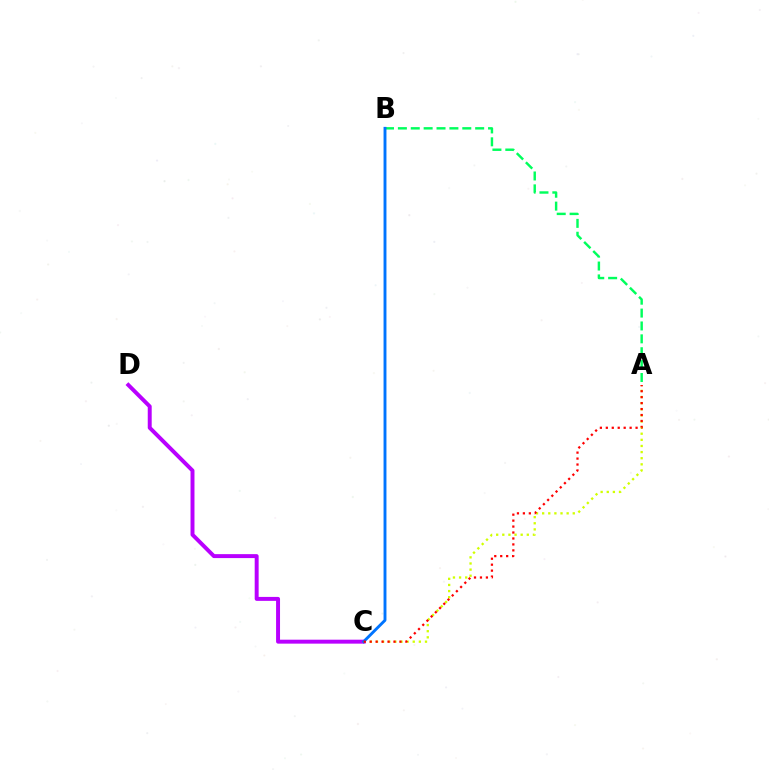{('A', 'B'): [{'color': '#00ff5c', 'line_style': 'dashed', 'thickness': 1.75}], ('A', 'C'): [{'color': '#d1ff00', 'line_style': 'dotted', 'thickness': 1.66}, {'color': '#ff0000', 'line_style': 'dotted', 'thickness': 1.62}], ('C', 'D'): [{'color': '#b900ff', 'line_style': 'solid', 'thickness': 2.84}], ('B', 'C'): [{'color': '#0074ff', 'line_style': 'solid', 'thickness': 2.09}]}